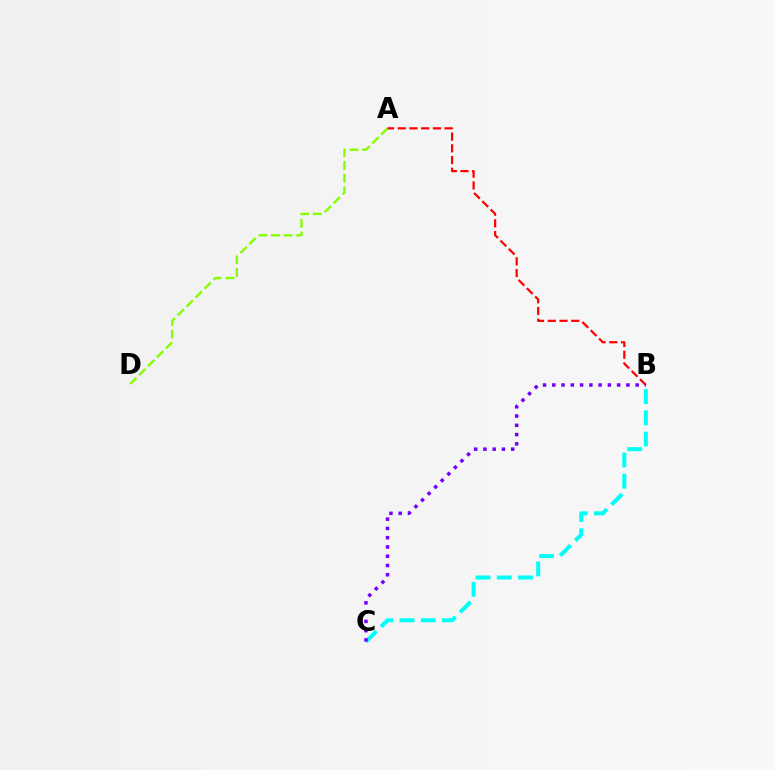{('A', 'D'): [{'color': '#84ff00', 'line_style': 'dashed', 'thickness': 1.72}], ('A', 'B'): [{'color': '#ff0000', 'line_style': 'dashed', 'thickness': 1.59}], ('B', 'C'): [{'color': '#00fff6', 'line_style': 'dashed', 'thickness': 2.89}, {'color': '#7200ff', 'line_style': 'dotted', 'thickness': 2.52}]}